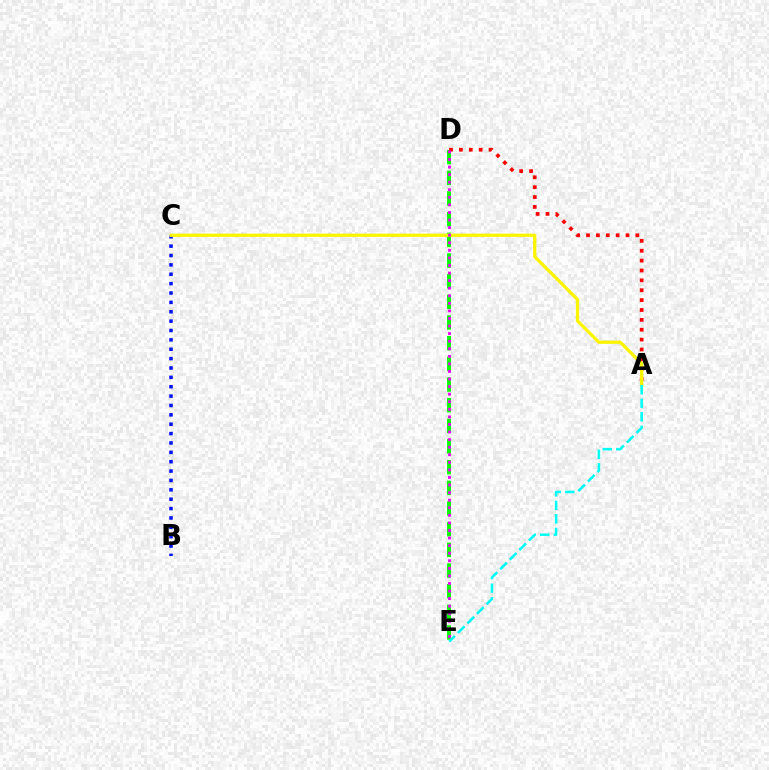{('B', 'C'): [{'color': '#0010ff', 'line_style': 'dotted', 'thickness': 2.55}], ('D', 'E'): [{'color': '#08ff00', 'line_style': 'dashed', 'thickness': 2.81}, {'color': '#ee00ff', 'line_style': 'dotted', 'thickness': 2.06}], ('A', 'D'): [{'color': '#ff0000', 'line_style': 'dotted', 'thickness': 2.68}], ('A', 'C'): [{'color': '#fcf500', 'line_style': 'solid', 'thickness': 2.35}], ('A', 'E'): [{'color': '#00fff6', 'line_style': 'dashed', 'thickness': 1.84}]}